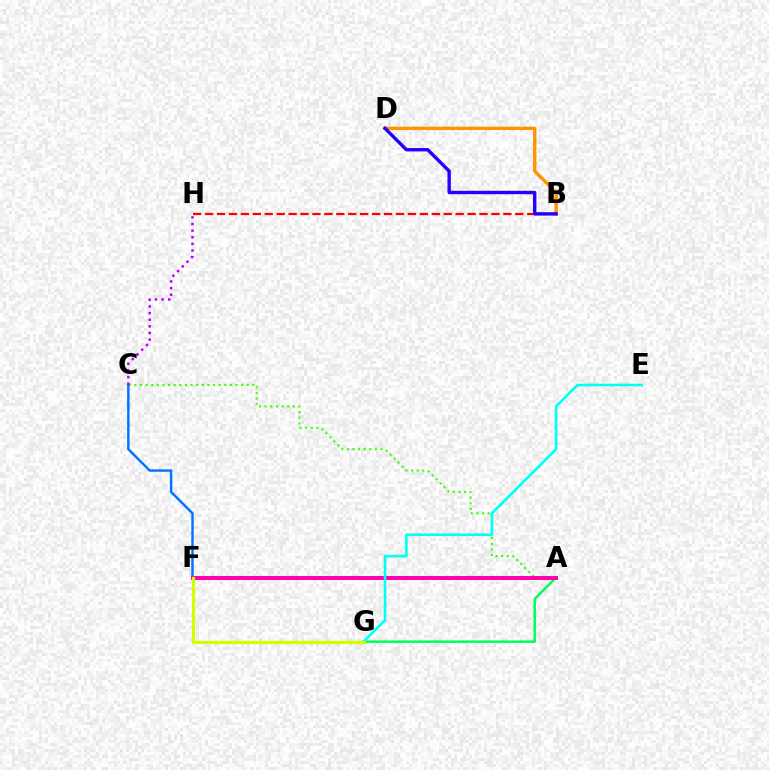{('B', 'H'): [{'color': '#ff0000', 'line_style': 'dashed', 'thickness': 1.62}], ('B', 'D'): [{'color': '#ff9400', 'line_style': 'solid', 'thickness': 2.42}, {'color': '#2500ff', 'line_style': 'solid', 'thickness': 2.44}], ('A', 'C'): [{'color': '#3dff00', 'line_style': 'dotted', 'thickness': 1.53}], ('C', 'F'): [{'color': '#0074ff', 'line_style': 'solid', 'thickness': 1.75}], ('A', 'G'): [{'color': '#00ff5c', 'line_style': 'solid', 'thickness': 1.8}], ('A', 'F'): [{'color': '#ff00ac', 'line_style': 'solid', 'thickness': 2.86}], ('C', 'H'): [{'color': '#b900ff', 'line_style': 'dotted', 'thickness': 1.8}], ('E', 'G'): [{'color': '#00fff6', 'line_style': 'solid', 'thickness': 1.87}], ('F', 'G'): [{'color': '#d1ff00', 'line_style': 'solid', 'thickness': 2.32}]}